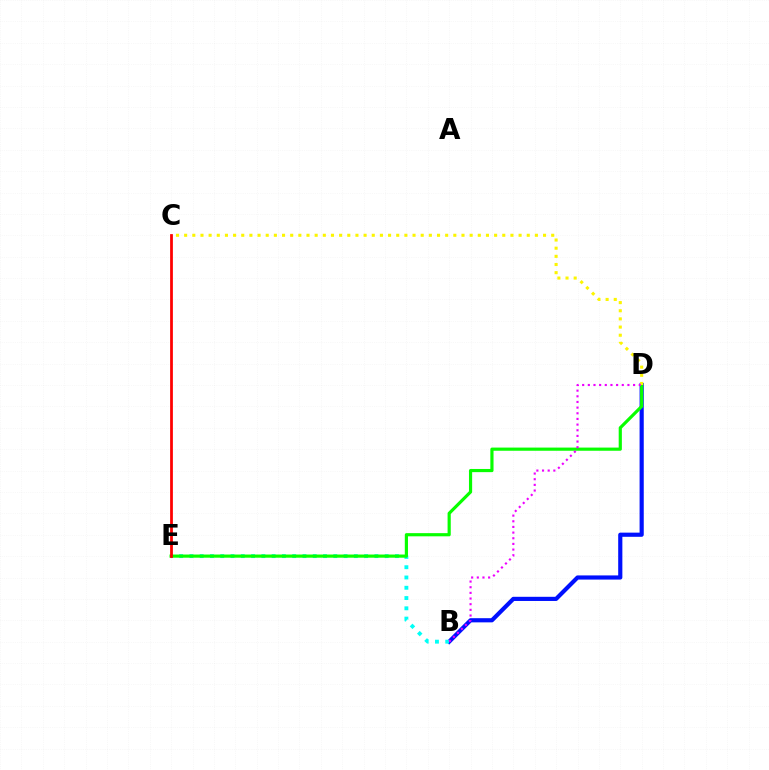{('B', 'D'): [{'color': '#0010ff', 'line_style': 'solid', 'thickness': 3.0}, {'color': '#ee00ff', 'line_style': 'dotted', 'thickness': 1.54}], ('B', 'E'): [{'color': '#00fff6', 'line_style': 'dotted', 'thickness': 2.79}], ('D', 'E'): [{'color': '#08ff00', 'line_style': 'solid', 'thickness': 2.28}], ('C', 'D'): [{'color': '#fcf500', 'line_style': 'dotted', 'thickness': 2.22}], ('C', 'E'): [{'color': '#ff0000', 'line_style': 'solid', 'thickness': 1.99}]}